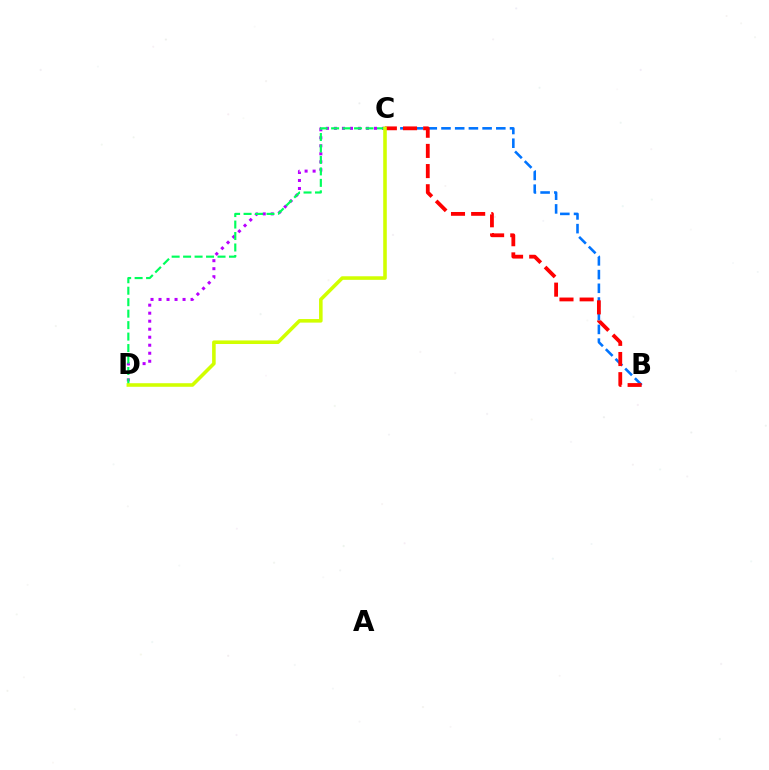{('C', 'D'): [{'color': '#b900ff', 'line_style': 'dotted', 'thickness': 2.18}, {'color': '#00ff5c', 'line_style': 'dashed', 'thickness': 1.56}, {'color': '#d1ff00', 'line_style': 'solid', 'thickness': 2.57}], ('B', 'C'): [{'color': '#0074ff', 'line_style': 'dashed', 'thickness': 1.86}, {'color': '#ff0000', 'line_style': 'dashed', 'thickness': 2.74}]}